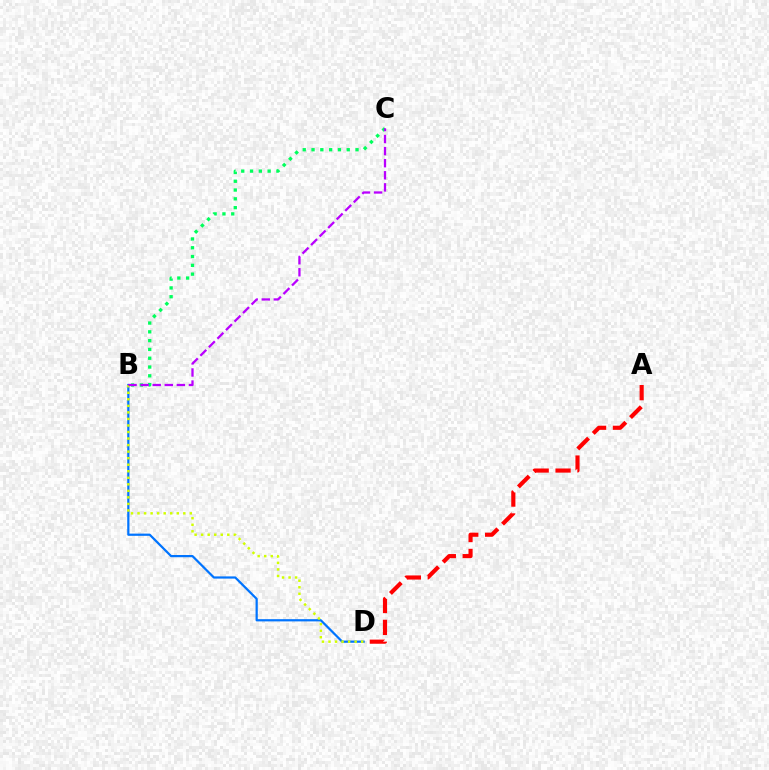{('B', 'C'): [{'color': '#00ff5c', 'line_style': 'dotted', 'thickness': 2.39}, {'color': '#b900ff', 'line_style': 'dashed', 'thickness': 1.64}], ('B', 'D'): [{'color': '#0074ff', 'line_style': 'solid', 'thickness': 1.6}, {'color': '#d1ff00', 'line_style': 'dotted', 'thickness': 1.78}], ('A', 'D'): [{'color': '#ff0000', 'line_style': 'dashed', 'thickness': 2.98}]}